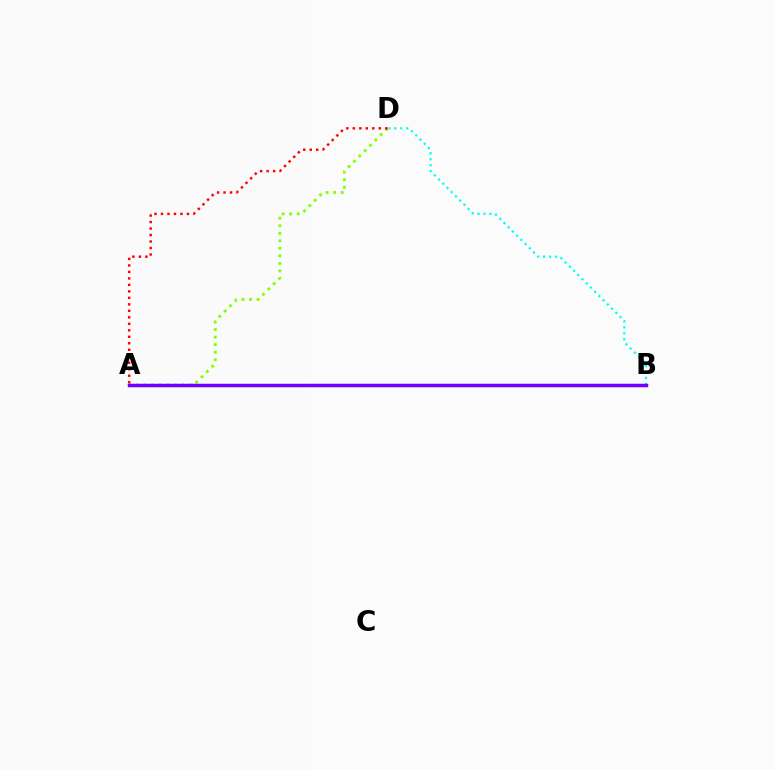{('B', 'D'): [{'color': '#00fff6', 'line_style': 'dotted', 'thickness': 1.62}], ('A', 'D'): [{'color': '#84ff00', 'line_style': 'dotted', 'thickness': 2.05}, {'color': '#ff0000', 'line_style': 'dotted', 'thickness': 1.76}], ('A', 'B'): [{'color': '#7200ff', 'line_style': 'solid', 'thickness': 2.51}]}